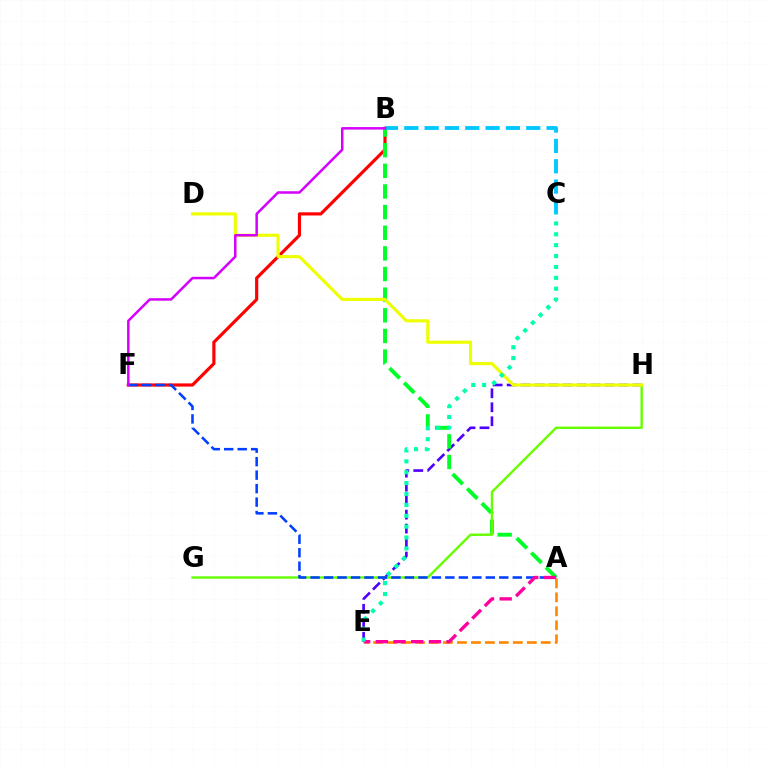{('B', 'F'): [{'color': '#ff0000', 'line_style': 'solid', 'thickness': 2.29}, {'color': '#d600ff', 'line_style': 'solid', 'thickness': 1.81}], ('E', 'H'): [{'color': '#4f00ff', 'line_style': 'dashed', 'thickness': 1.9}], ('A', 'B'): [{'color': '#00ff27', 'line_style': 'dashed', 'thickness': 2.8}], ('G', 'H'): [{'color': '#66ff00', 'line_style': 'solid', 'thickness': 1.73}], ('A', 'F'): [{'color': '#003fff', 'line_style': 'dashed', 'thickness': 1.83}], ('D', 'H'): [{'color': '#eeff00', 'line_style': 'solid', 'thickness': 2.26}], ('B', 'C'): [{'color': '#00c7ff', 'line_style': 'dashed', 'thickness': 2.76}], ('A', 'E'): [{'color': '#ff8800', 'line_style': 'dashed', 'thickness': 1.9}, {'color': '#ff00a0', 'line_style': 'dashed', 'thickness': 2.4}], ('C', 'E'): [{'color': '#00ffaf', 'line_style': 'dotted', 'thickness': 2.96}]}